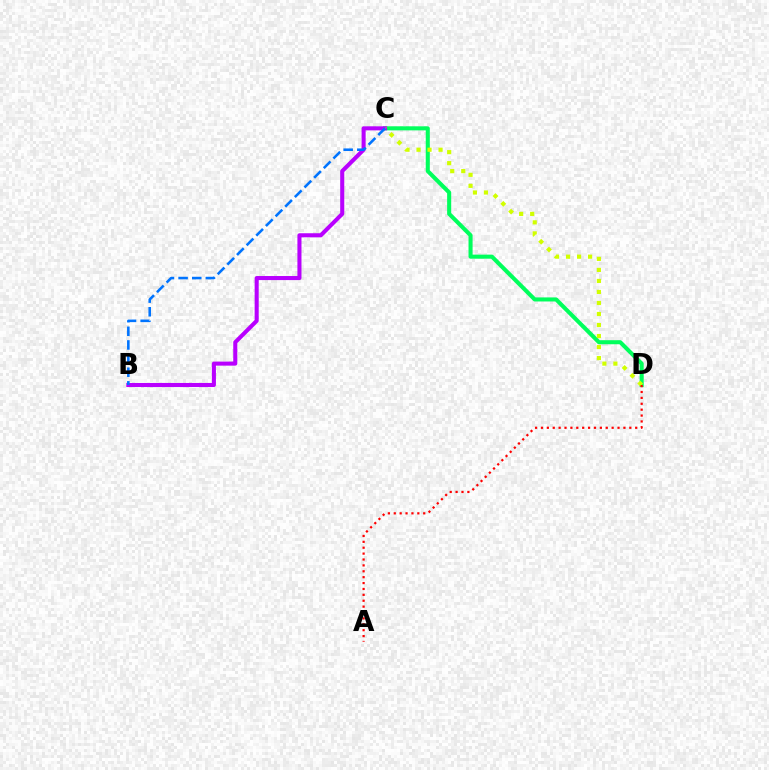{('C', 'D'): [{'color': '#00ff5c', 'line_style': 'solid', 'thickness': 2.93}, {'color': '#d1ff00', 'line_style': 'dotted', 'thickness': 2.99}], ('B', 'C'): [{'color': '#b900ff', 'line_style': 'solid', 'thickness': 2.93}, {'color': '#0074ff', 'line_style': 'dashed', 'thickness': 1.85}], ('A', 'D'): [{'color': '#ff0000', 'line_style': 'dotted', 'thickness': 1.6}]}